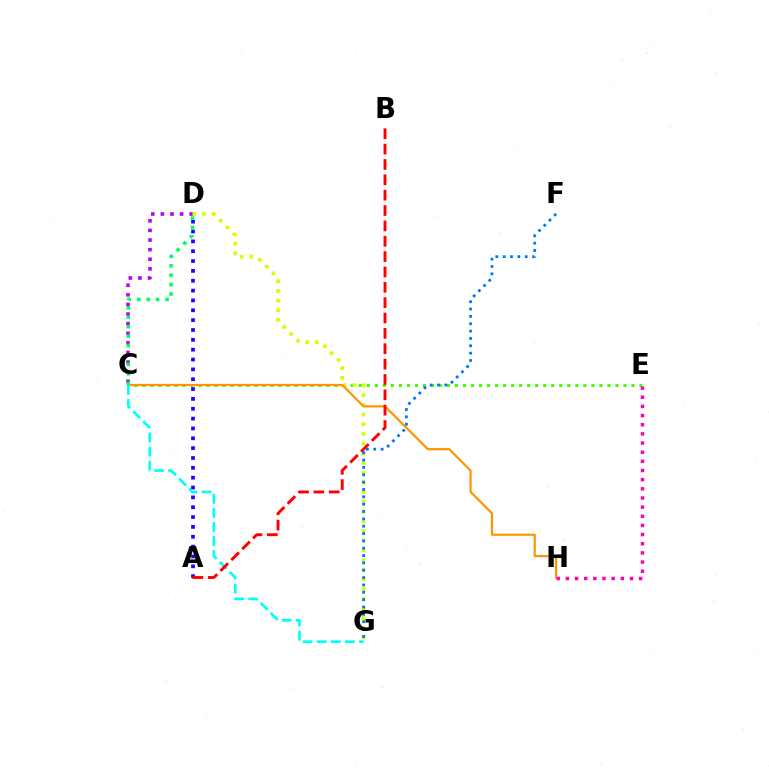{('C', 'E'): [{'color': '#3dff00', 'line_style': 'dotted', 'thickness': 2.18}], ('C', 'D'): [{'color': '#b900ff', 'line_style': 'dotted', 'thickness': 2.61}, {'color': '#00ff5c', 'line_style': 'dotted', 'thickness': 2.56}], ('D', 'G'): [{'color': '#d1ff00', 'line_style': 'dotted', 'thickness': 2.63}], ('C', 'H'): [{'color': '#ff9400', 'line_style': 'solid', 'thickness': 1.58}], ('A', 'D'): [{'color': '#2500ff', 'line_style': 'dotted', 'thickness': 2.68}], ('C', 'G'): [{'color': '#00fff6', 'line_style': 'dashed', 'thickness': 1.92}], ('A', 'B'): [{'color': '#ff0000', 'line_style': 'dashed', 'thickness': 2.09}], ('F', 'G'): [{'color': '#0074ff', 'line_style': 'dotted', 'thickness': 2.0}], ('E', 'H'): [{'color': '#ff00ac', 'line_style': 'dotted', 'thickness': 2.49}]}